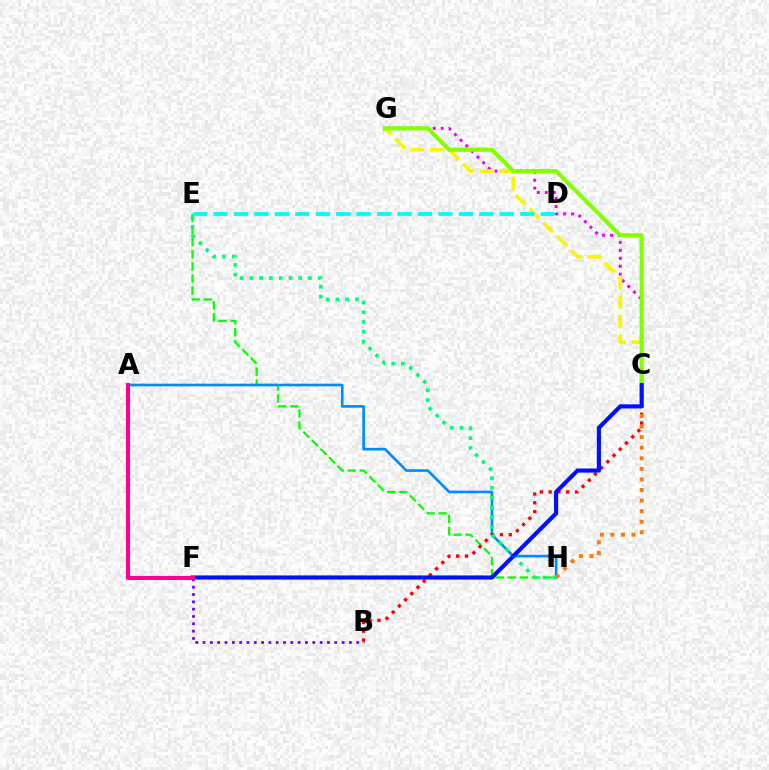{('E', 'H'): [{'color': '#08ff00', 'line_style': 'dashed', 'thickness': 1.64}, {'color': '#00ff74', 'line_style': 'dotted', 'thickness': 2.65}], ('A', 'H'): [{'color': '#008cff', 'line_style': 'solid', 'thickness': 1.91}], ('B', 'F'): [{'color': '#7200ff', 'line_style': 'dotted', 'thickness': 1.99}], ('C', 'G'): [{'color': '#ee00ff', 'line_style': 'dotted', 'thickness': 2.16}, {'color': '#fcf500', 'line_style': 'dashed', 'thickness': 2.65}, {'color': '#84ff00', 'line_style': 'solid', 'thickness': 2.96}], ('B', 'C'): [{'color': '#ff0000', 'line_style': 'dotted', 'thickness': 2.38}], ('C', 'H'): [{'color': '#ff7c00', 'line_style': 'dotted', 'thickness': 2.87}], ('D', 'E'): [{'color': '#00fff6', 'line_style': 'dashed', 'thickness': 2.78}], ('C', 'F'): [{'color': '#0010ff', 'line_style': 'solid', 'thickness': 2.97}], ('A', 'F'): [{'color': '#ff0094', 'line_style': 'solid', 'thickness': 2.93}]}